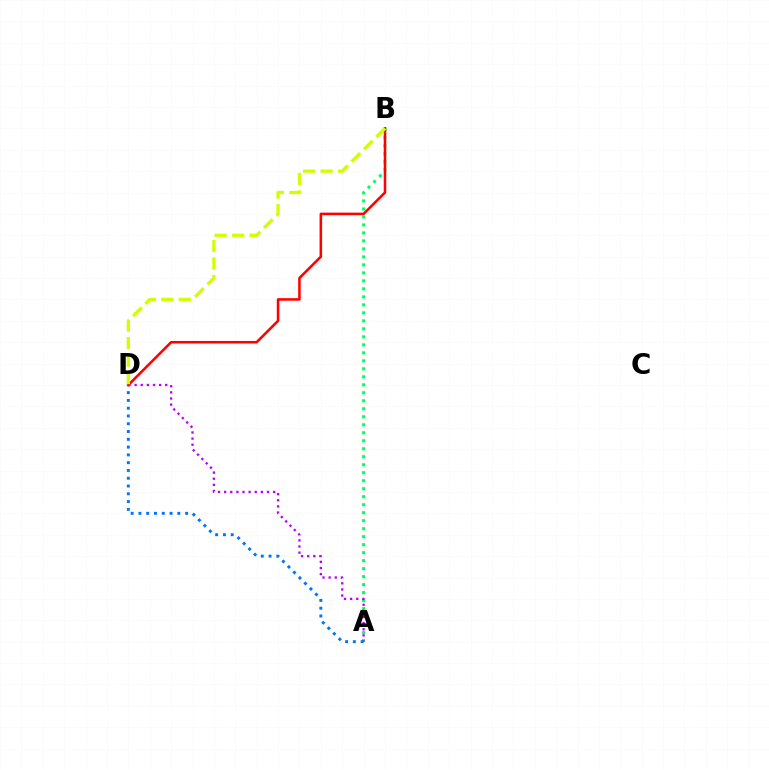{('A', 'B'): [{'color': '#00ff5c', 'line_style': 'dotted', 'thickness': 2.17}], ('A', 'D'): [{'color': '#b900ff', 'line_style': 'dotted', 'thickness': 1.66}, {'color': '#0074ff', 'line_style': 'dotted', 'thickness': 2.11}], ('B', 'D'): [{'color': '#ff0000', 'line_style': 'solid', 'thickness': 1.84}, {'color': '#d1ff00', 'line_style': 'dashed', 'thickness': 2.38}]}